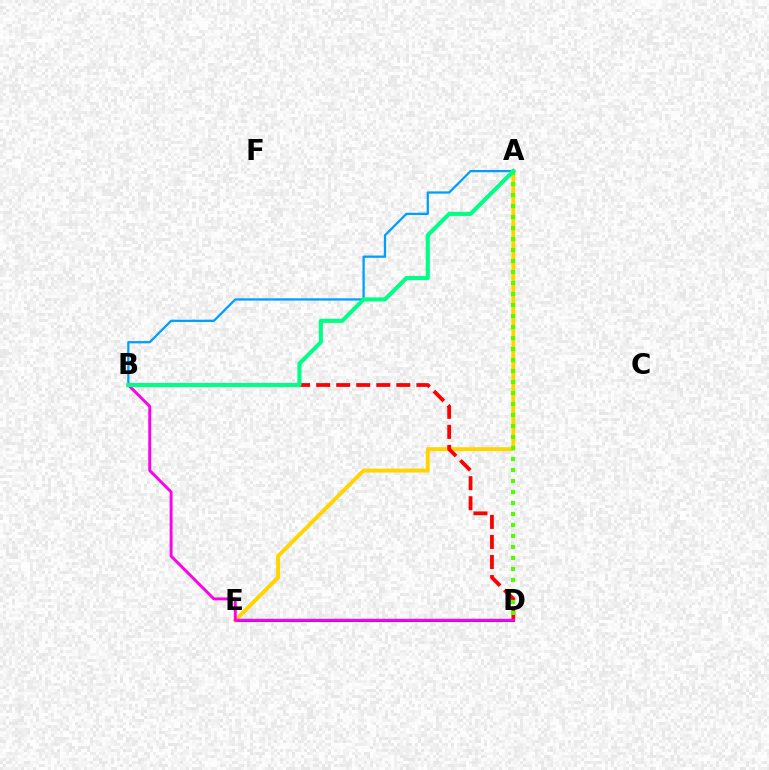{('A', 'B'): [{'color': '#009eff', 'line_style': 'solid', 'thickness': 1.63}, {'color': '#00ff86', 'line_style': 'solid', 'thickness': 2.95}], ('D', 'E'): [{'color': '#3700ff', 'line_style': 'solid', 'thickness': 2.13}], ('A', 'E'): [{'color': '#ffd500', 'line_style': 'solid', 'thickness': 2.83}], ('B', 'D'): [{'color': '#ff0000', 'line_style': 'dashed', 'thickness': 2.72}, {'color': '#ff00ed', 'line_style': 'solid', 'thickness': 2.11}], ('A', 'D'): [{'color': '#4fff00', 'line_style': 'dotted', 'thickness': 2.99}]}